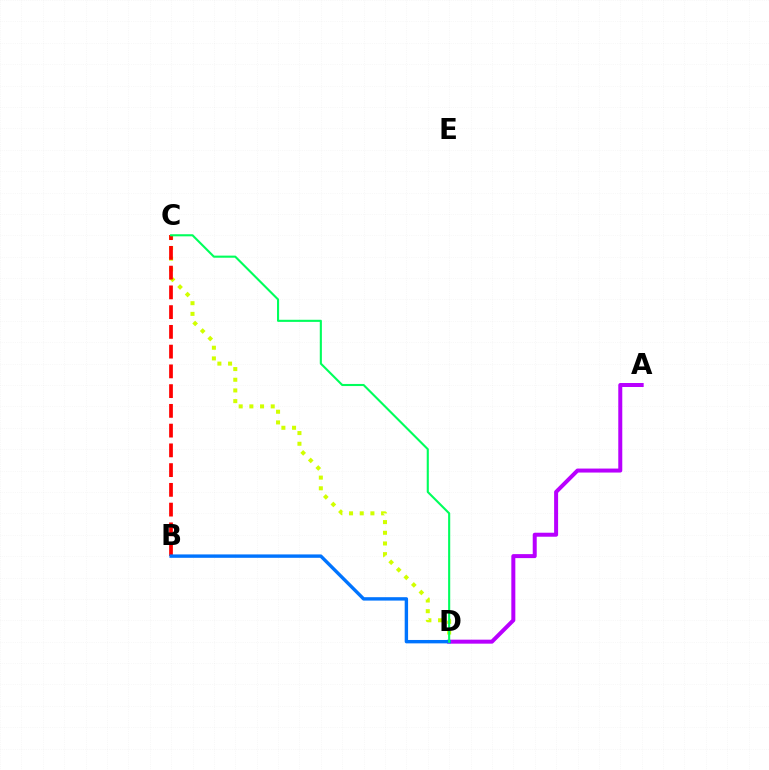{('A', 'D'): [{'color': '#b900ff', 'line_style': 'solid', 'thickness': 2.87}], ('C', 'D'): [{'color': '#d1ff00', 'line_style': 'dotted', 'thickness': 2.9}, {'color': '#00ff5c', 'line_style': 'solid', 'thickness': 1.51}], ('B', 'C'): [{'color': '#ff0000', 'line_style': 'dashed', 'thickness': 2.68}], ('B', 'D'): [{'color': '#0074ff', 'line_style': 'solid', 'thickness': 2.44}]}